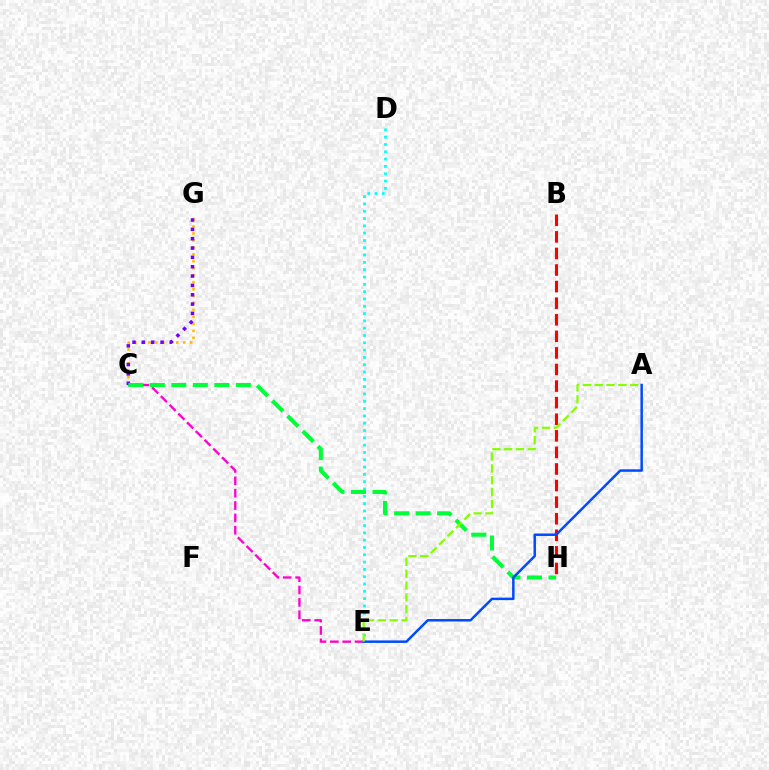{('C', 'G'): [{'color': '#ffbd00', 'line_style': 'dotted', 'thickness': 1.89}, {'color': '#7200ff', 'line_style': 'dotted', 'thickness': 2.54}], ('D', 'E'): [{'color': '#00fff6', 'line_style': 'dotted', 'thickness': 1.99}], ('C', 'E'): [{'color': '#ff00cf', 'line_style': 'dashed', 'thickness': 1.68}], ('B', 'H'): [{'color': '#ff0000', 'line_style': 'dashed', 'thickness': 2.25}], ('C', 'H'): [{'color': '#00ff39', 'line_style': 'dashed', 'thickness': 2.92}], ('A', 'E'): [{'color': '#004bff', 'line_style': 'solid', 'thickness': 1.79}, {'color': '#84ff00', 'line_style': 'dashed', 'thickness': 1.61}]}